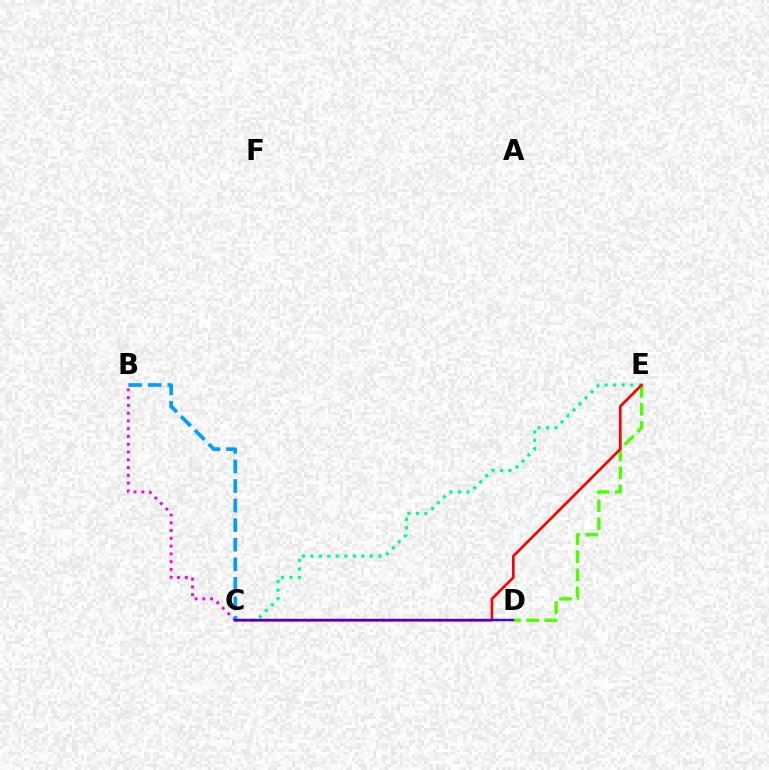{('C', 'D'): [{'color': '#ffd500', 'line_style': 'dotted', 'thickness': 1.91}, {'color': '#3700ff', 'line_style': 'solid', 'thickness': 1.66}], ('D', 'E'): [{'color': '#4fff00', 'line_style': 'dashed', 'thickness': 2.46}], ('C', 'E'): [{'color': '#00ff86', 'line_style': 'dotted', 'thickness': 2.3}, {'color': '#ff0000', 'line_style': 'solid', 'thickness': 1.93}], ('B', 'C'): [{'color': '#ff00ed', 'line_style': 'dotted', 'thickness': 2.11}, {'color': '#009eff', 'line_style': 'dashed', 'thickness': 2.66}]}